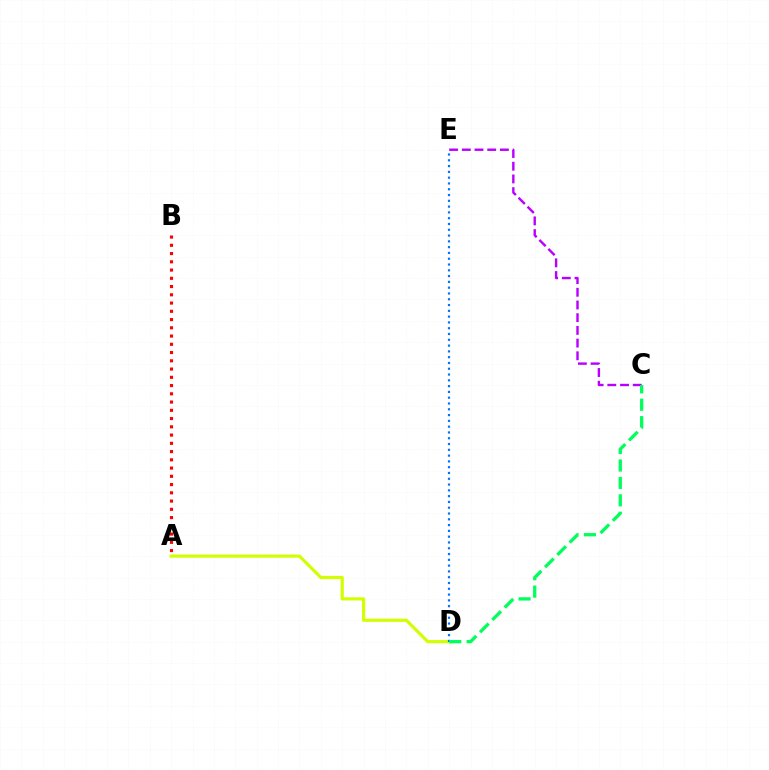{('C', 'E'): [{'color': '#b900ff', 'line_style': 'dashed', 'thickness': 1.73}], ('A', 'B'): [{'color': '#ff0000', 'line_style': 'dotted', 'thickness': 2.24}], ('A', 'D'): [{'color': '#d1ff00', 'line_style': 'solid', 'thickness': 2.28}], ('D', 'E'): [{'color': '#0074ff', 'line_style': 'dotted', 'thickness': 1.57}], ('C', 'D'): [{'color': '#00ff5c', 'line_style': 'dashed', 'thickness': 2.36}]}